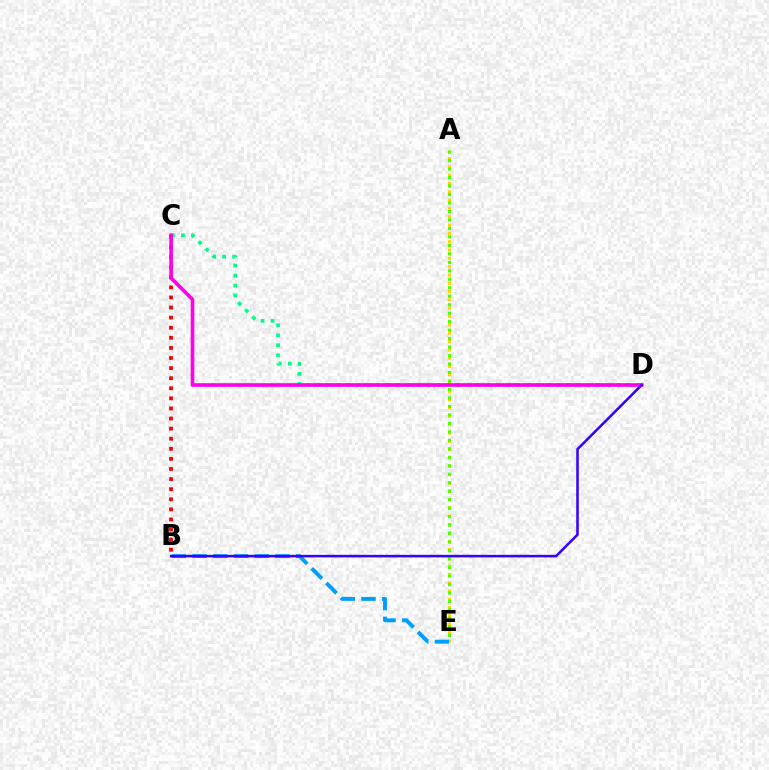{('A', 'E'): [{'color': '#ffd500', 'line_style': 'dotted', 'thickness': 2.26}, {'color': '#4fff00', 'line_style': 'dotted', 'thickness': 2.3}], ('B', 'E'): [{'color': '#009eff', 'line_style': 'dashed', 'thickness': 2.82}], ('B', 'C'): [{'color': '#ff0000', 'line_style': 'dotted', 'thickness': 2.74}], ('C', 'D'): [{'color': '#00ff86', 'line_style': 'dotted', 'thickness': 2.72}, {'color': '#ff00ed', 'line_style': 'solid', 'thickness': 2.62}], ('B', 'D'): [{'color': '#3700ff', 'line_style': 'solid', 'thickness': 1.83}]}